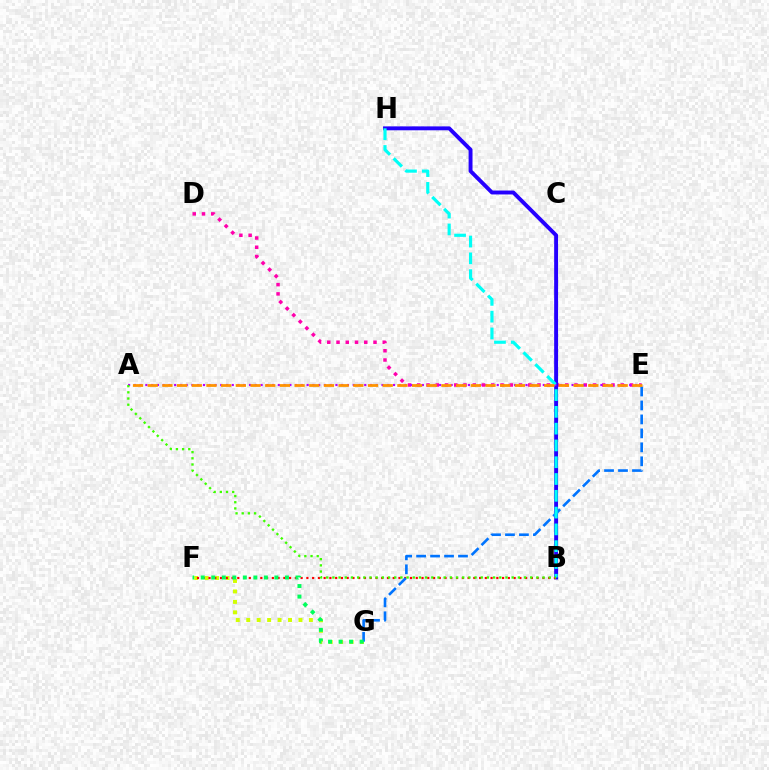{('D', 'E'): [{'color': '#ff00ac', 'line_style': 'dotted', 'thickness': 2.51}], ('B', 'H'): [{'color': '#2500ff', 'line_style': 'solid', 'thickness': 2.81}, {'color': '#00fff6', 'line_style': 'dashed', 'thickness': 2.28}], ('A', 'E'): [{'color': '#b900ff', 'line_style': 'dotted', 'thickness': 1.56}, {'color': '#ff9400', 'line_style': 'dashed', 'thickness': 2.0}], ('F', 'G'): [{'color': '#d1ff00', 'line_style': 'dotted', 'thickness': 2.84}, {'color': '#00ff5c', 'line_style': 'dotted', 'thickness': 2.86}], ('B', 'F'): [{'color': '#ff0000', 'line_style': 'dotted', 'thickness': 1.56}], ('E', 'G'): [{'color': '#0074ff', 'line_style': 'dashed', 'thickness': 1.9}], ('A', 'B'): [{'color': '#3dff00', 'line_style': 'dotted', 'thickness': 1.68}]}